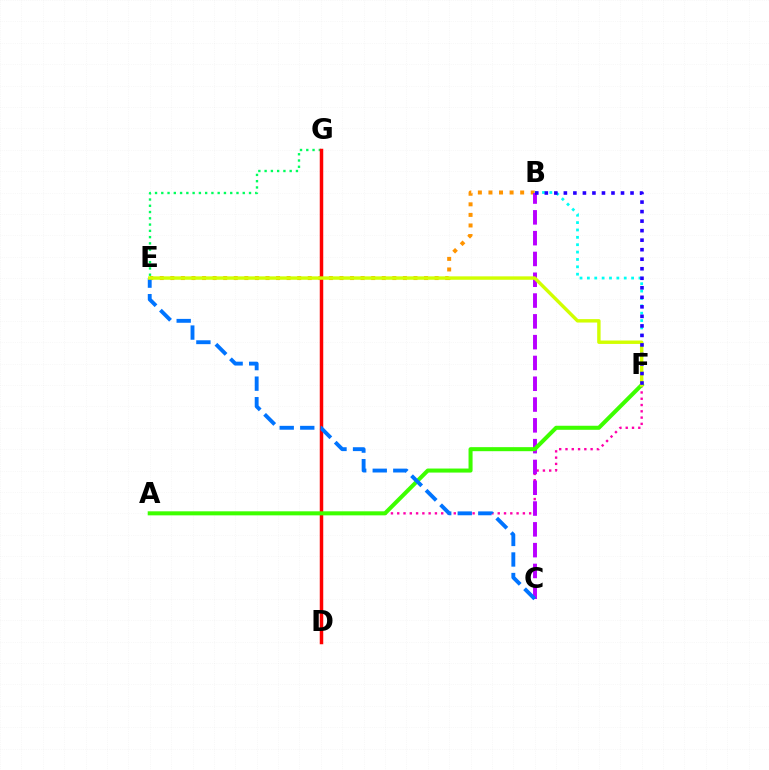{('E', 'G'): [{'color': '#00ff5c', 'line_style': 'dotted', 'thickness': 1.7}], ('B', 'E'): [{'color': '#ff9400', 'line_style': 'dotted', 'thickness': 2.87}], ('A', 'F'): [{'color': '#ff00ac', 'line_style': 'dotted', 'thickness': 1.71}, {'color': '#3dff00', 'line_style': 'solid', 'thickness': 2.91}], ('D', 'G'): [{'color': '#ff0000', 'line_style': 'solid', 'thickness': 2.51}], ('B', 'F'): [{'color': '#00fff6', 'line_style': 'dotted', 'thickness': 2.0}, {'color': '#2500ff', 'line_style': 'dotted', 'thickness': 2.59}], ('B', 'C'): [{'color': '#b900ff', 'line_style': 'dashed', 'thickness': 2.83}], ('C', 'E'): [{'color': '#0074ff', 'line_style': 'dashed', 'thickness': 2.79}], ('E', 'F'): [{'color': '#d1ff00', 'line_style': 'solid', 'thickness': 2.46}]}